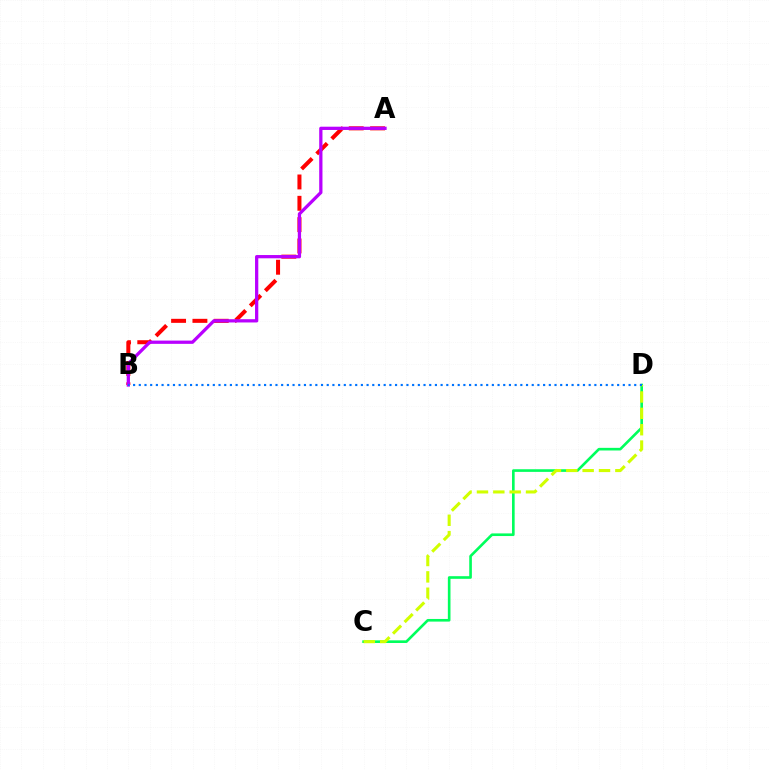{('C', 'D'): [{'color': '#00ff5c', 'line_style': 'solid', 'thickness': 1.9}, {'color': '#d1ff00', 'line_style': 'dashed', 'thickness': 2.22}], ('A', 'B'): [{'color': '#ff0000', 'line_style': 'dashed', 'thickness': 2.9}, {'color': '#b900ff', 'line_style': 'solid', 'thickness': 2.35}], ('B', 'D'): [{'color': '#0074ff', 'line_style': 'dotted', 'thickness': 1.55}]}